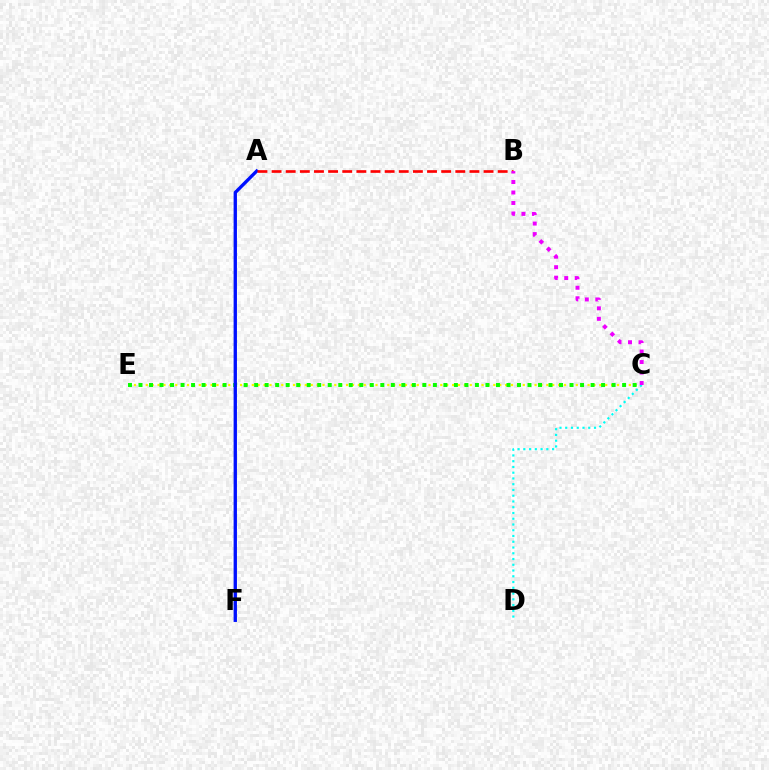{('C', 'E'): [{'color': '#fcf500', 'line_style': 'dotted', 'thickness': 1.6}, {'color': '#08ff00', 'line_style': 'dotted', 'thickness': 2.86}], ('C', 'D'): [{'color': '#00fff6', 'line_style': 'dotted', 'thickness': 1.56}], ('A', 'F'): [{'color': '#0010ff', 'line_style': 'solid', 'thickness': 2.4}], ('A', 'B'): [{'color': '#ff0000', 'line_style': 'dashed', 'thickness': 1.92}], ('B', 'C'): [{'color': '#ee00ff', 'line_style': 'dotted', 'thickness': 2.85}]}